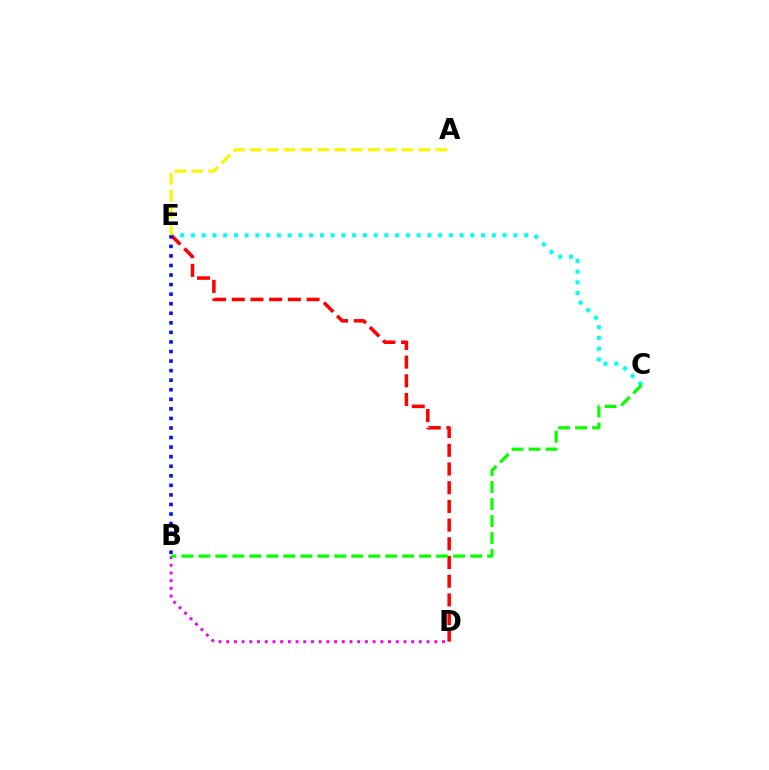{('C', 'E'): [{'color': '#00fff6', 'line_style': 'dotted', 'thickness': 2.92}], ('D', 'E'): [{'color': '#ff0000', 'line_style': 'dashed', 'thickness': 2.54}], ('B', 'E'): [{'color': '#0010ff', 'line_style': 'dotted', 'thickness': 2.6}], ('A', 'E'): [{'color': '#fcf500', 'line_style': 'dashed', 'thickness': 2.29}], ('B', 'D'): [{'color': '#ee00ff', 'line_style': 'dotted', 'thickness': 2.09}], ('B', 'C'): [{'color': '#08ff00', 'line_style': 'dashed', 'thickness': 2.31}]}